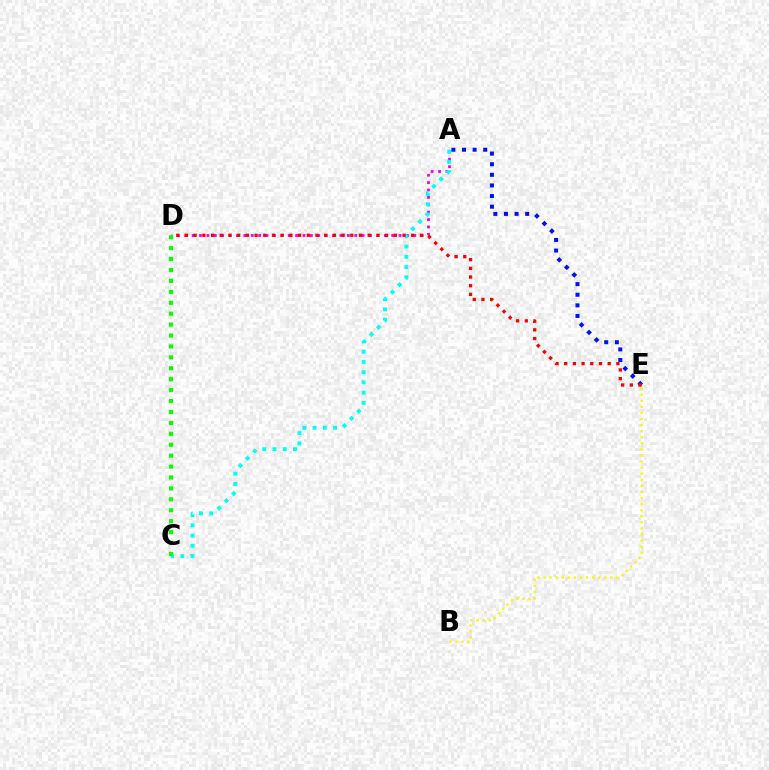{('A', 'D'): [{'color': '#ee00ff', 'line_style': 'dotted', 'thickness': 2.01}], ('A', 'C'): [{'color': '#00fff6', 'line_style': 'dotted', 'thickness': 2.78}], ('A', 'E'): [{'color': '#0010ff', 'line_style': 'dotted', 'thickness': 2.88}], ('C', 'D'): [{'color': '#08ff00', 'line_style': 'dotted', 'thickness': 2.97}], ('B', 'E'): [{'color': '#fcf500', 'line_style': 'dotted', 'thickness': 1.65}], ('D', 'E'): [{'color': '#ff0000', 'line_style': 'dotted', 'thickness': 2.36}]}